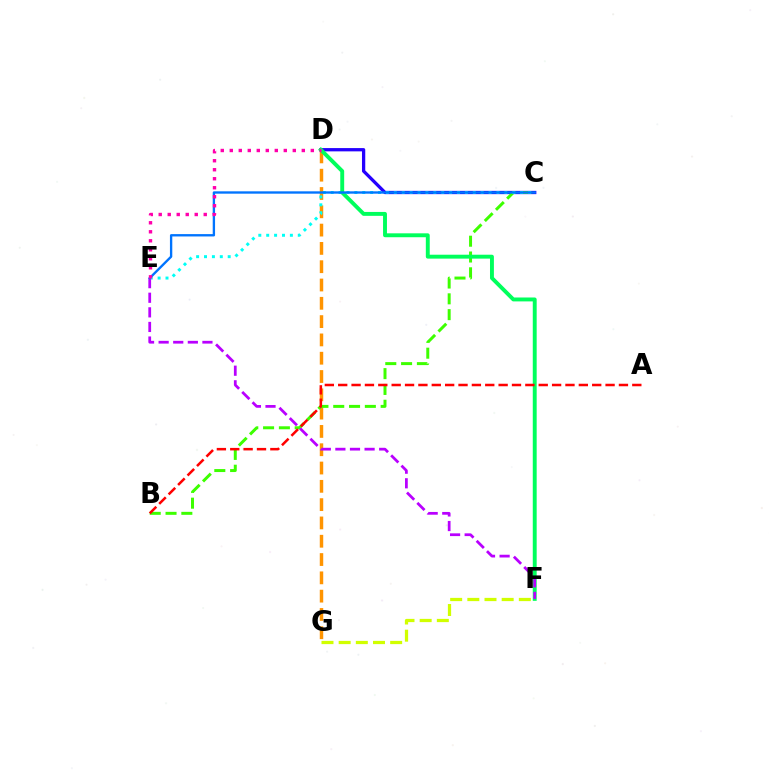{('C', 'D'): [{'color': '#2500ff', 'line_style': 'solid', 'thickness': 2.36}], ('D', 'G'): [{'color': '#ff9400', 'line_style': 'dashed', 'thickness': 2.49}], ('B', 'C'): [{'color': '#3dff00', 'line_style': 'dashed', 'thickness': 2.15}], ('C', 'E'): [{'color': '#00fff6', 'line_style': 'dotted', 'thickness': 2.14}, {'color': '#0074ff', 'line_style': 'solid', 'thickness': 1.69}], ('D', 'F'): [{'color': '#00ff5c', 'line_style': 'solid', 'thickness': 2.81}], ('E', 'F'): [{'color': '#b900ff', 'line_style': 'dashed', 'thickness': 1.98}], ('F', 'G'): [{'color': '#d1ff00', 'line_style': 'dashed', 'thickness': 2.33}], ('A', 'B'): [{'color': '#ff0000', 'line_style': 'dashed', 'thickness': 1.82}], ('D', 'E'): [{'color': '#ff00ac', 'line_style': 'dotted', 'thickness': 2.45}]}